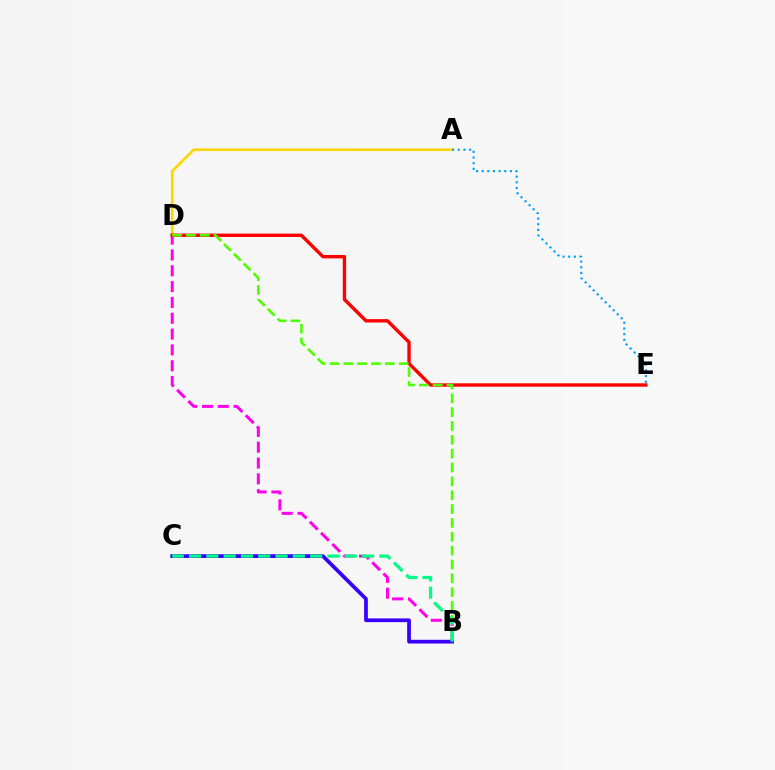{('B', 'D'): [{'color': '#ff00ed', 'line_style': 'dashed', 'thickness': 2.15}, {'color': '#4fff00', 'line_style': 'dashed', 'thickness': 1.88}], ('B', 'C'): [{'color': '#3700ff', 'line_style': 'solid', 'thickness': 2.69}, {'color': '#00ff86', 'line_style': 'dashed', 'thickness': 2.35}], ('A', 'D'): [{'color': '#ffd500', 'line_style': 'solid', 'thickness': 1.92}], ('A', 'E'): [{'color': '#009eff', 'line_style': 'dotted', 'thickness': 1.54}], ('D', 'E'): [{'color': '#ff0000', 'line_style': 'solid', 'thickness': 2.43}]}